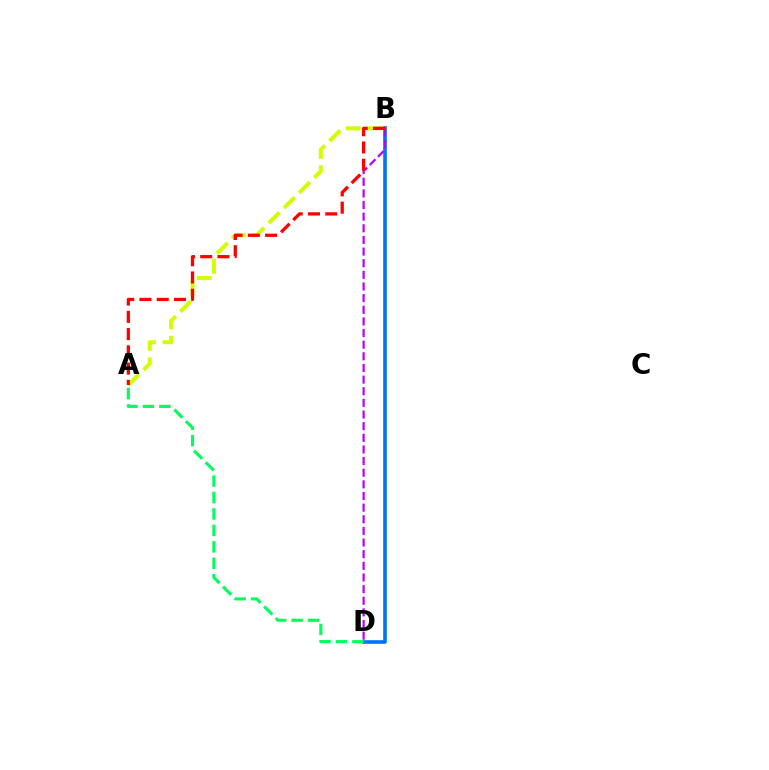{('A', 'B'): [{'color': '#d1ff00', 'line_style': 'dashed', 'thickness': 2.92}, {'color': '#ff0000', 'line_style': 'dashed', 'thickness': 2.34}], ('B', 'D'): [{'color': '#0074ff', 'line_style': 'solid', 'thickness': 2.61}, {'color': '#b900ff', 'line_style': 'dashed', 'thickness': 1.58}], ('A', 'D'): [{'color': '#00ff5c', 'line_style': 'dashed', 'thickness': 2.23}]}